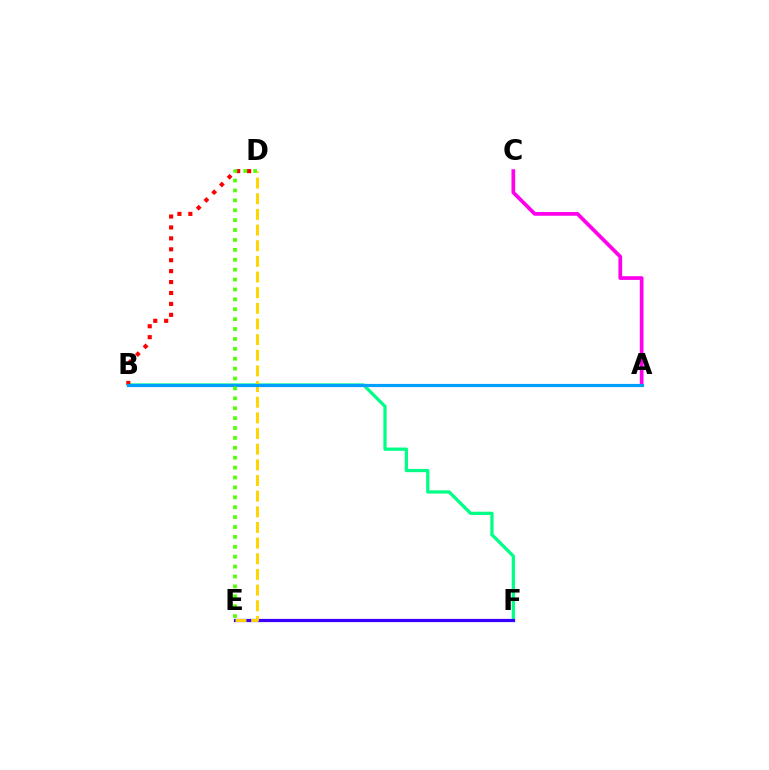{('B', 'F'): [{'color': '#00ff86', 'line_style': 'solid', 'thickness': 2.35}], ('A', 'C'): [{'color': '#ff00ed', 'line_style': 'solid', 'thickness': 2.69}], ('E', 'F'): [{'color': '#3700ff', 'line_style': 'solid', 'thickness': 2.32}], ('B', 'D'): [{'color': '#ff0000', 'line_style': 'dotted', 'thickness': 2.97}], ('D', 'E'): [{'color': '#ffd500', 'line_style': 'dashed', 'thickness': 2.13}, {'color': '#4fff00', 'line_style': 'dotted', 'thickness': 2.69}], ('A', 'B'): [{'color': '#009eff', 'line_style': 'solid', 'thickness': 2.28}]}